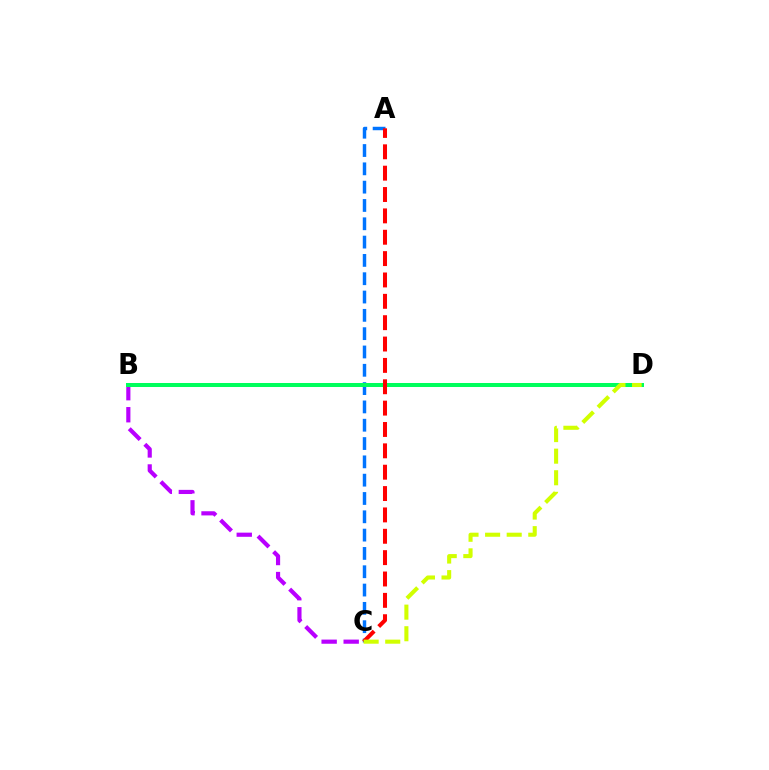{('A', 'C'): [{'color': '#0074ff', 'line_style': 'dashed', 'thickness': 2.49}, {'color': '#ff0000', 'line_style': 'dashed', 'thickness': 2.9}], ('B', 'C'): [{'color': '#b900ff', 'line_style': 'dashed', 'thickness': 2.99}], ('B', 'D'): [{'color': '#00ff5c', 'line_style': 'solid', 'thickness': 2.88}], ('C', 'D'): [{'color': '#d1ff00', 'line_style': 'dashed', 'thickness': 2.93}]}